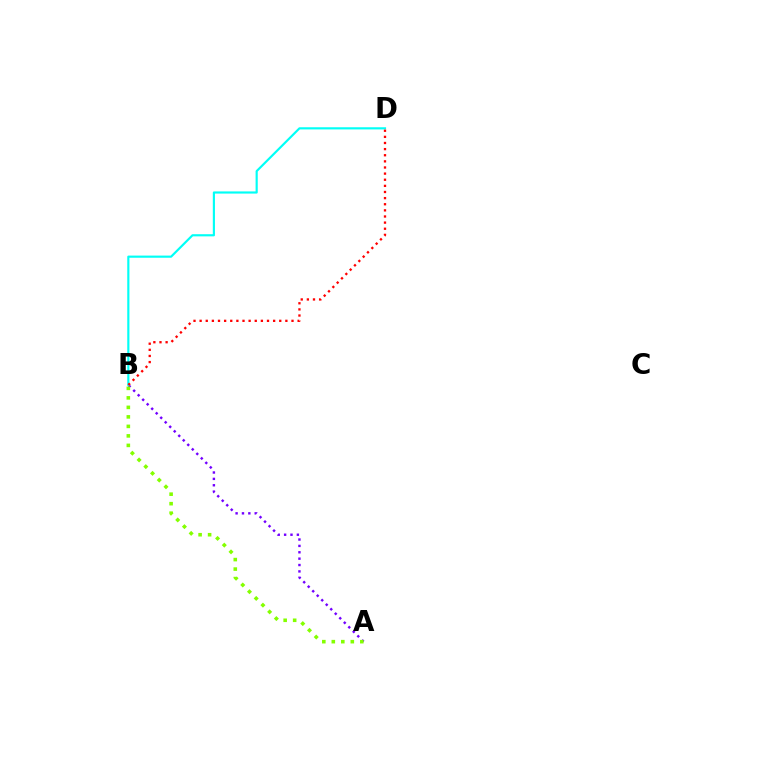{('A', 'B'): [{'color': '#7200ff', 'line_style': 'dotted', 'thickness': 1.73}, {'color': '#84ff00', 'line_style': 'dotted', 'thickness': 2.58}], ('B', 'D'): [{'color': '#00fff6', 'line_style': 'solid', 'thickness': 1.56}, {'color': '#ff0000', 'line_style': 'dotted', 'thickness': 1.66}]}